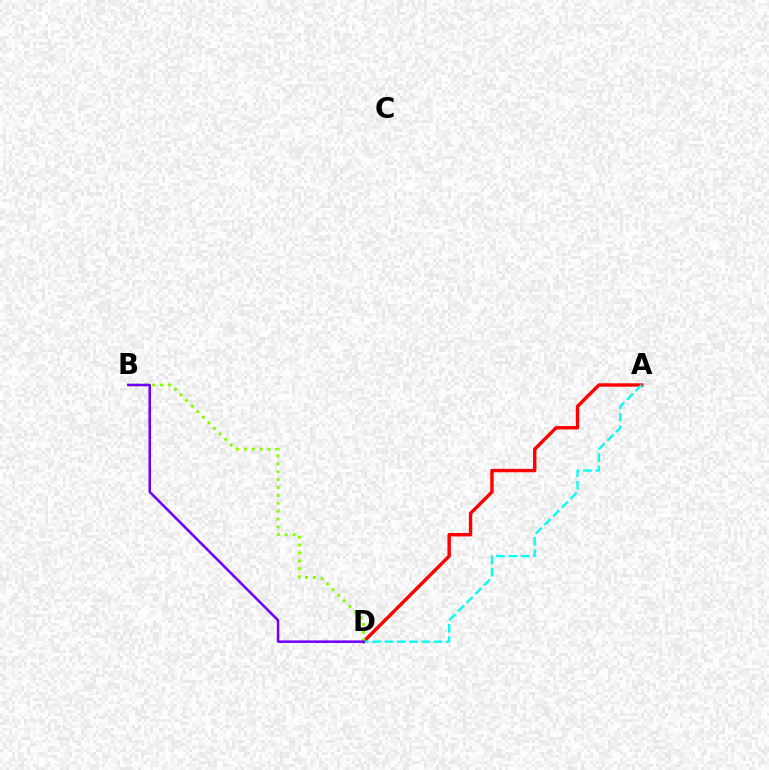{('A', 'D'): [{'color': '#ff0000', 'line_style': 'solid', 'thickness': 2.45}, {'color': '#00fff6', 'line_style': 'dashed', 'thickness': 1.67}], ('B', 'D'): [{'color': '#84ff00', 'line_style': 'dotted', 'thickness': 2.15}, {'color': '#7200ff', 'line_style': 'solid', 'thickness': 1.83}]}